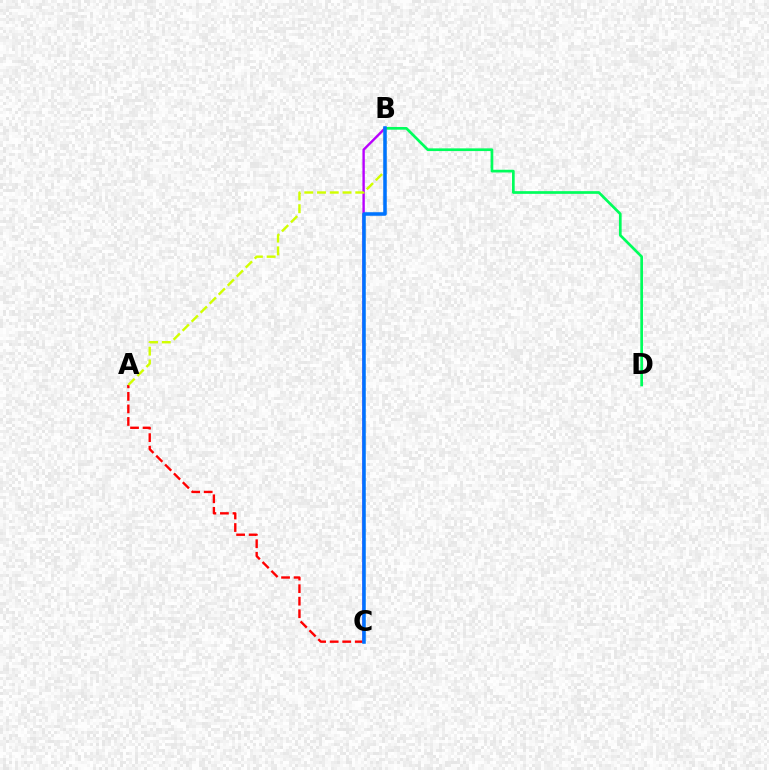{('A', 'C'): [{'color': '#ff0000', 'line_style': 'dashed', 'thickness': 1.7}], ('B', 'D'): [{'color': '#00ff5c', 'line_style': 'solid', 'thickness': 1.95}], ('B', 'C'): [{'color': '#b900ff', 'line_style': 'solid', 'thickness': 1.73}, {'color': '#0074ff', 'line_style': 'solid', 'thickness': 2.55}], ('A', 'B'): [{'color': '#d1ff00', 'line_style': 'dashed', 'thickness': 1.73}]}